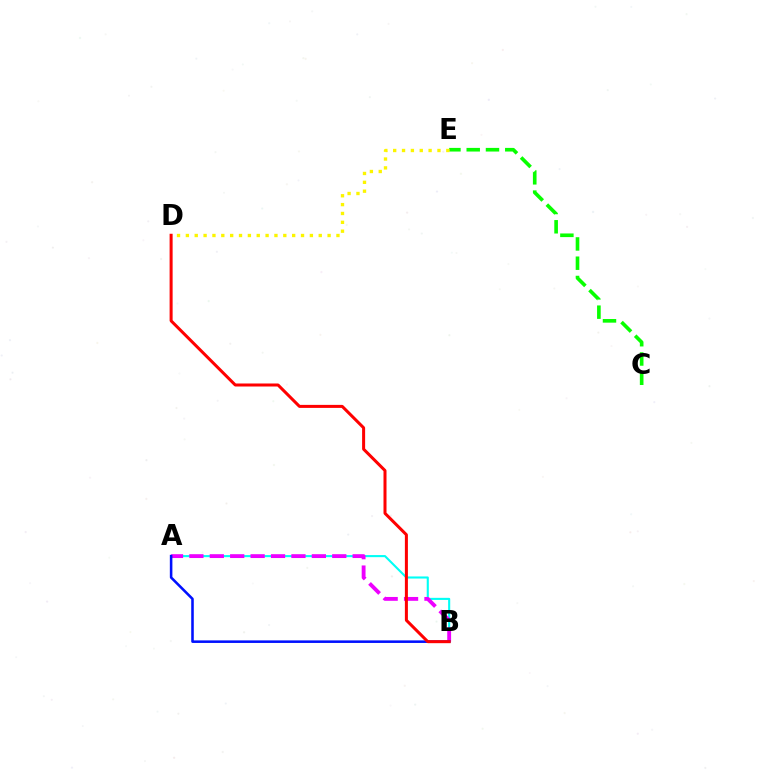{('C', 'E'): [{'color': '#08ff00', 'line_style': 'dashed', 'thickness': 2.62}], ('A', 'B'): [{'color': '#00fff6', 'line_style': 'solid', 'thickness': 1.51}, {'color': '#ee00ff', 'line_style': 'dashed', 'thickness': 2.77}, {'color': '#0010ff', 'line_style': 'solid', 'thickness': 1.84}], ('B', 'D'): [{'color': '#ff0000', 'line_style': 'solid', 'thickness': 2.17}], ('D', 'E'): [{'color': '#fcf500', 'line_style': 'dotted', 'thickness': 2.41}]}